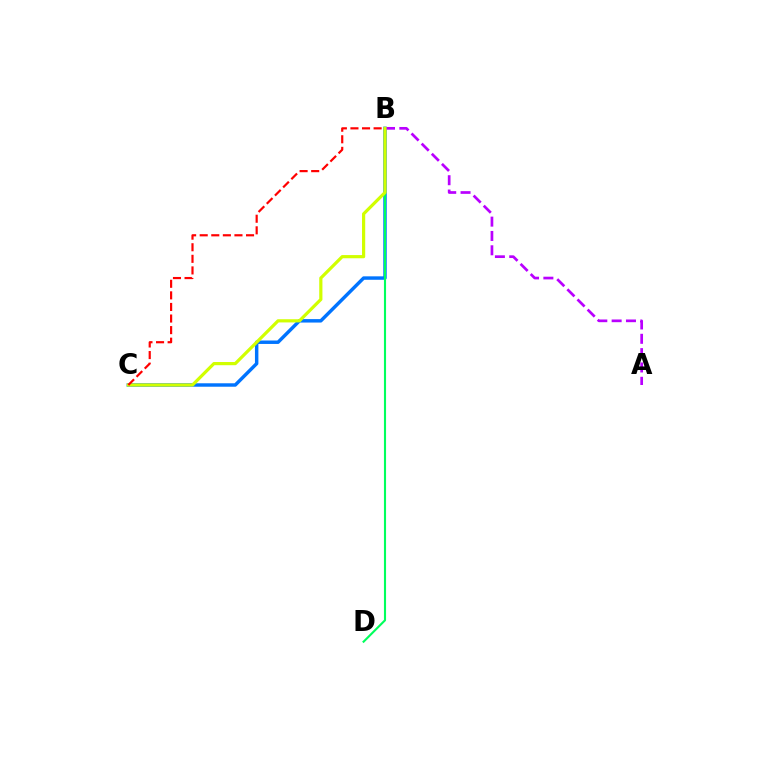{('B', 'C'): [{'color': '#0074ff', 'line_style': 'solid', 'thickness': 2.48}, {'color': '#d1ff00', 'line_style': 'solid', 'thickness': 2.3}, {'color': '#ff0000', 'line_style': 'dashed', 'thickness': 1.57}], ('A', 'B'): [{'color': '#b900ff', 'line_style': 'dashed', 'thickness': 1.95}], ('B', 'D'): [{'color': '#00ff5c', 'line_style': 'solid', 'thickness': 1.52}]}